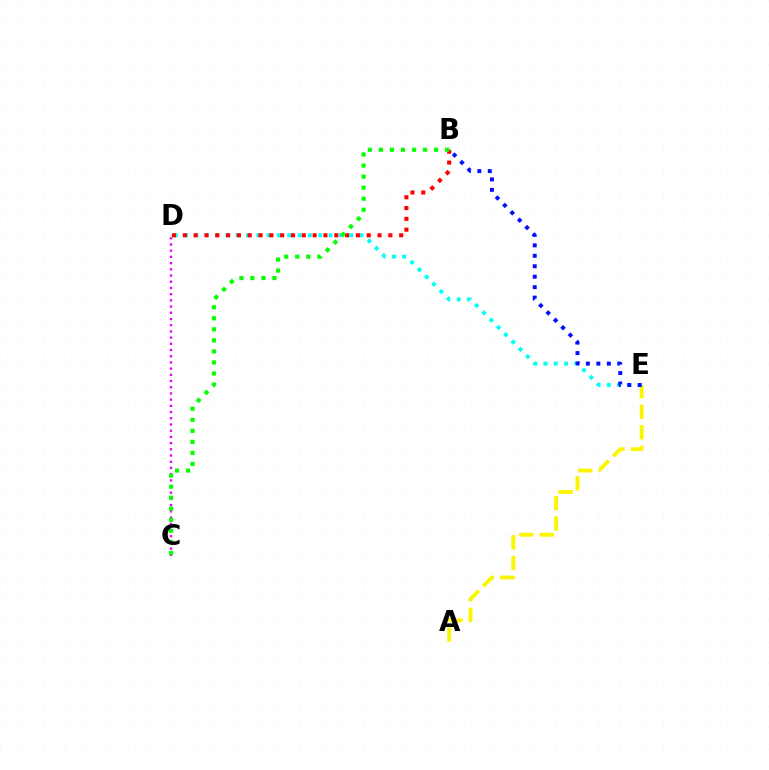{('A', 'E'): [{'color': '#fcf500', 'line_style': 'dashed', 'thickness': 2.79}], ('D', 'E'): [{'color': '#00fff6', 'line_style': 'dotted', 'thickness': 2.8}], ('B', 'E'): [{'color': '#0010ff', 'line_style': 'dotted', 'thickness': 2.84}], ('C', 'D'): [{'color': '#ee00ff', 'line_style': 'dotted', 'thickness': 1.69}], ('B', 'D'): [{'color': '#ff0000', 'line_style': 'dotted', 'thickness': 2.94}], ('B', 'C'): [{'color': '#08ff00', 'line_style': 'dotted', 'thickness': 3.0}]}